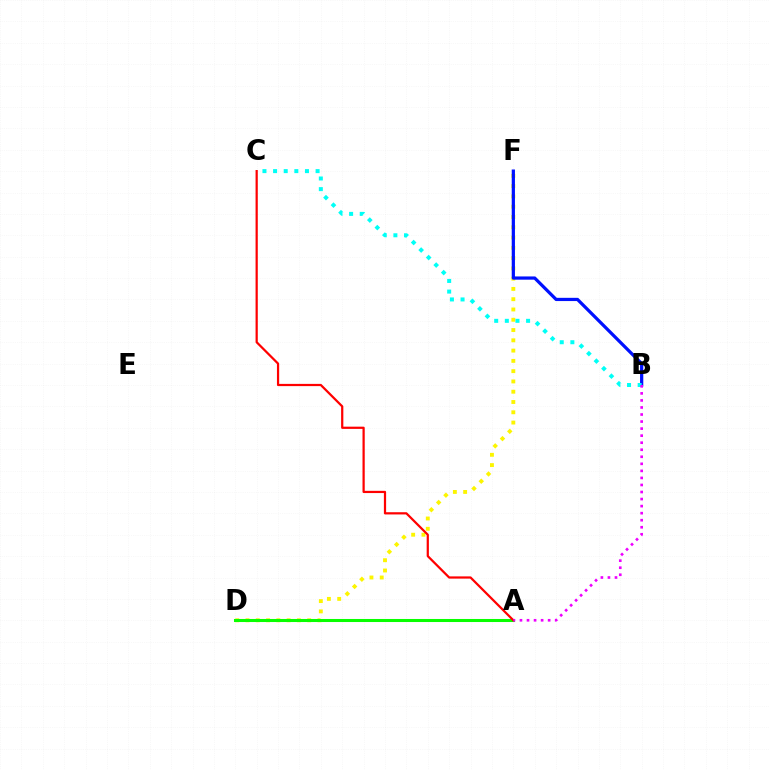{('D', 'F'): [{'color': '#fcf500', 'line_style': 'dotted', 'thickness': 2.79}], ('B', 'F'): [{'color': '#0010ff', 'line_style': 'solid', 'thickness': 2.33}], ('B', 'C'): [{'color': '#00fff6', 'line_style': 'dotted', 'thickness': 2.89}], ('A', 'D'): [{'color': '#08ff00', 'line_style': 'solid', 'thickness': 2.19}], ('A', 'C'): [{'color': '#ff0000', 'line_style': 'solid', 'thickness': 1.6}], ('A', 'B'): [{'color': '#ee00ff', 'line_style': 'dotted', 'thickness': 1.91}]}